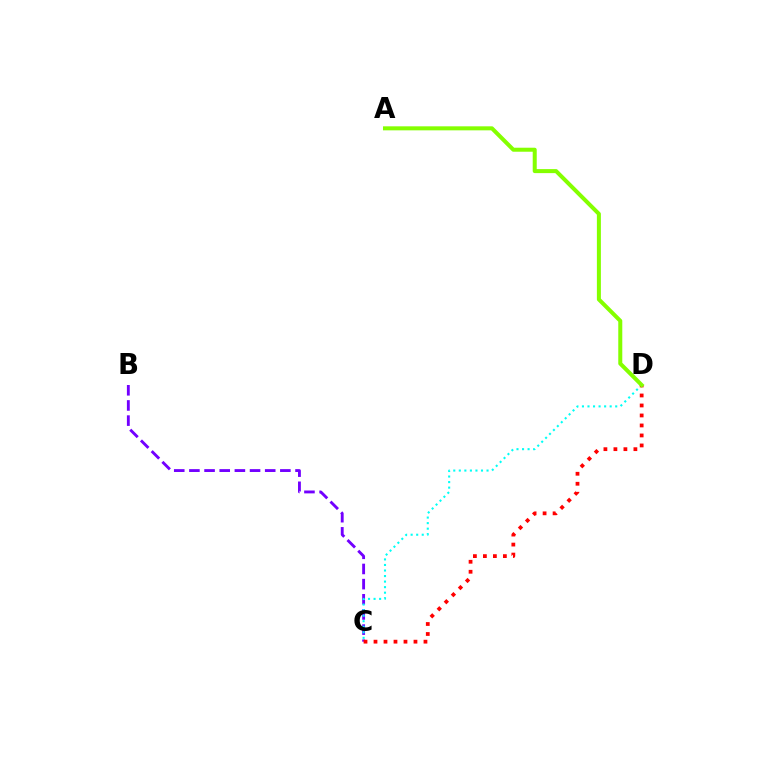{('B', 'C'): [{'color': '#7200ff', 'line_style': 'dashed', 'thickness': 2.06}], ('C', 'D'): [{'color': '#00fff6', 'line_style': 'dotted', 'thickness': 1.51}, {'color': '#ff0000', 'line_style': 'dotted', 'thickness': 2.72}], ('A', 'D'): [{'color': '#84ff00', 'line_style': 'solid', 'thickness': 2.89}]}